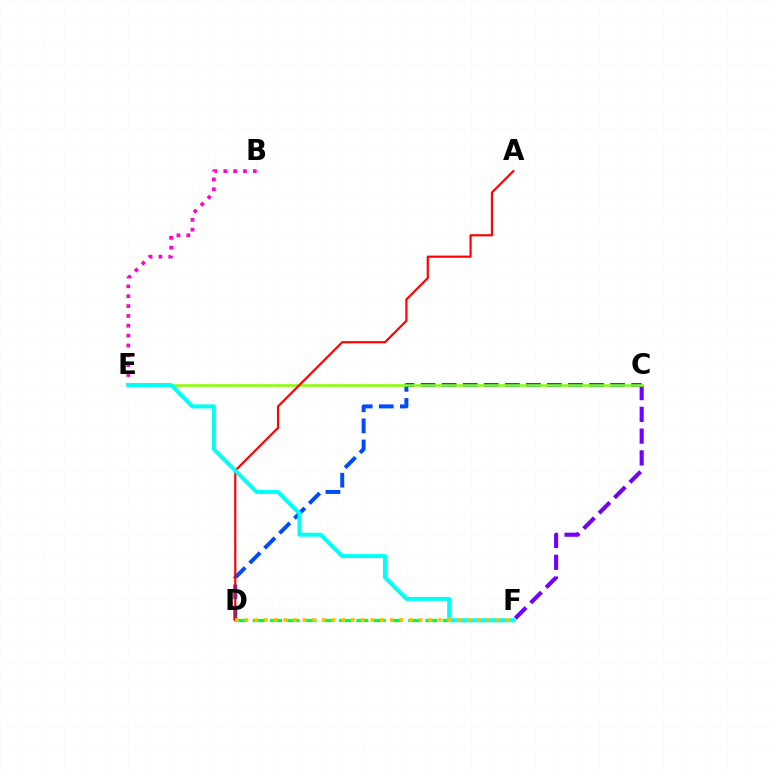{('C', 'F'): [{'color': '#7200ff', 'line_style': 'dashed', 'thickness': 2.96}], ('C', 'D'): [{'color': '#004bff', 'line_style': 'dashed', 'thickness': 2.86}], ('C', 'E'): [{'color': '#84ff00', 'line_style': 'solid', 'thickness': 1.82}], ('A', 'D'): [{'color': '#ff0000', 'line_style': 'solid', 'thickness': 1.56}], ('B', 'E'): [{'color': '#ff00cf', 'line_style': 'dotted', 'thickness': 2.68}], ('D', 'F'): [{'color': '#00ff39', 'line_style': 'dashed', 'thickness': 2.34}, {'color': '#ffbd00', 'line_style': 'dotted', 'thickness': 2.63}], ('E', 'F'): [{'color': '#00fff6', 'line_style': 'solid', 'thickness': 2.87}]}